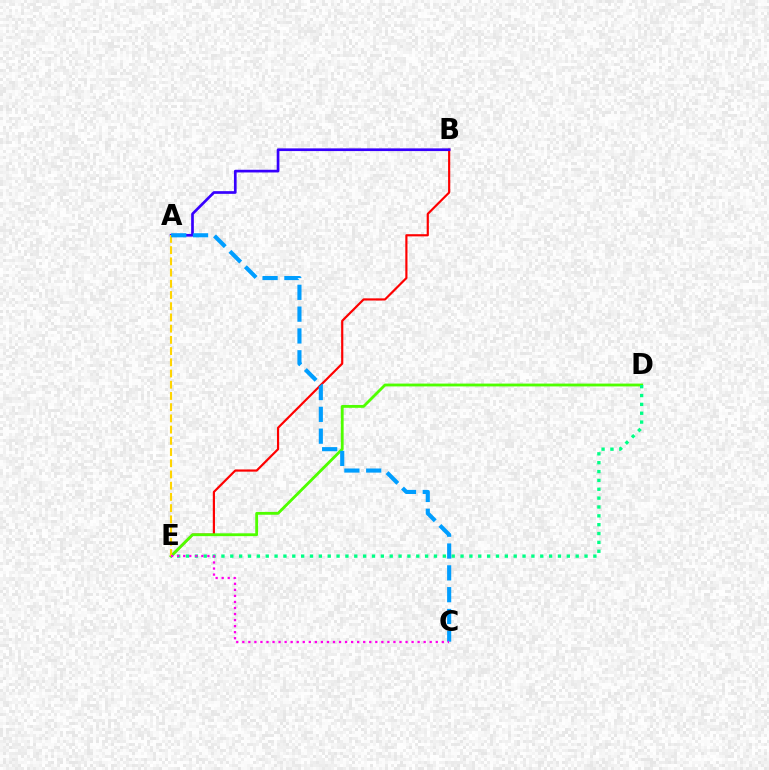{('B', 'E'): [{'color': '#ff0000', 'line_style': 'solid', 'thickness': 1.57}], ('D', 'E'): [{'color': '#4fff00', 'line_style': 'solid', 'thickness': 2.04}, {'color': '#00ff86', 'line_style': 'dotted', 'thickness': 2.41}], ('A', 'B'): [{'color': '#3700ff', 'line_style': 'solid', 'thickness': 1.93}], ('A', 'E'): [{'color': '#ffd500', 'line_style': 'dashed', 'thickness': 1.52}], ('A', 'C'): [{'color': '#009eff', 'line_style': 'dashed', 'thickness': 2.96}], ('C', 'E'): [{'color': '#ff00ed', 'line_style': 'dotted', 'thickness': 1.64}]}